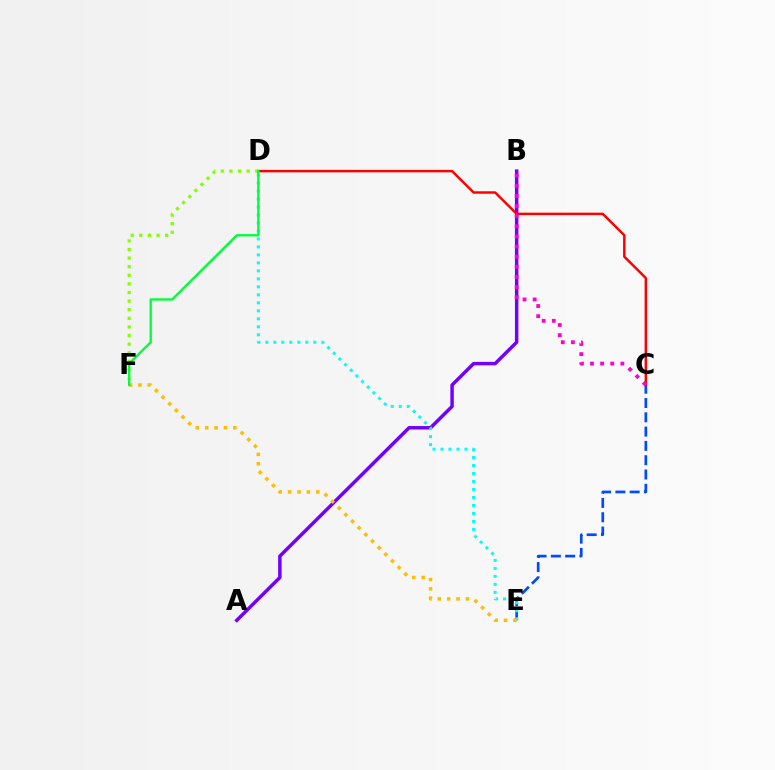{('C', 'E'): [{'color': '#004bff', 'line_style': 'dashed', 'thickness': 1.94}], ('A', 'B'): [{'color': '#7200ff', 'line_style': 'solid', 'thickness': 2.5}], ('C', 'D'): [{'color': '#ff0000', 'line_style': 'solid', 'thickness': 1.77}], ('D', 'E'): [{'color': '#00fff6', 'line_style': 'dotted', 'thickness': 2.17}], ('E', 'F'): [{'color': '#ffbd00', 'line_style': 'dotted', 'thickness': 2.55}], ('B', 'C'): [{'color': '#ff00cf', 'line_style': 'dotted', 'thickness': 2.75}], ('D', 'F'): [{'color': '#84ff00', 'line_style': 'dotted', 'thickness': 2.34}, {'color': '#00ff39', 'line_style': 'solid', 'thickness': 1.69}]}